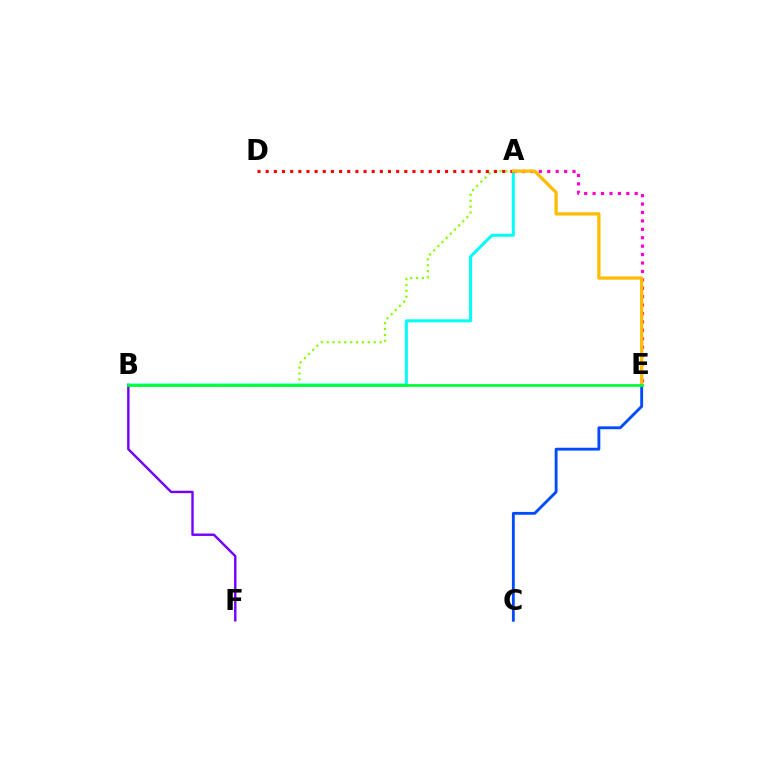{('A', 'B'): [{'color': '#00fff6', 'line_style': 'solid', 'thickness': 2.16}, {'color': '#84ff00', 'line_style': 'dotted', 'thickness': 1.6}], ('B', 'F'): [{'color': '#7200ff', 'line_style': 'solid', 'thickness': 1.73}], ('A', 'E'): [{'color': '#ff00cf', 'line_style': 'dotted', 'thickness': 2.29}, {'color': '#ffbd00', 'line_style': 'solid', 'thickness': 2.35}], ('A', 'D'): [{'color': '#ff0000', 'line_style': 'dotted', 'thickness': 2.22}], ('C', 'E'): [{'color': '#004bff', 'line_style': 'solid', 'thickness': 2.05}], ('B', 'E'): [{'color': '#00ff39', 'line_style': 'solid', 'thickness': 1.96}]}